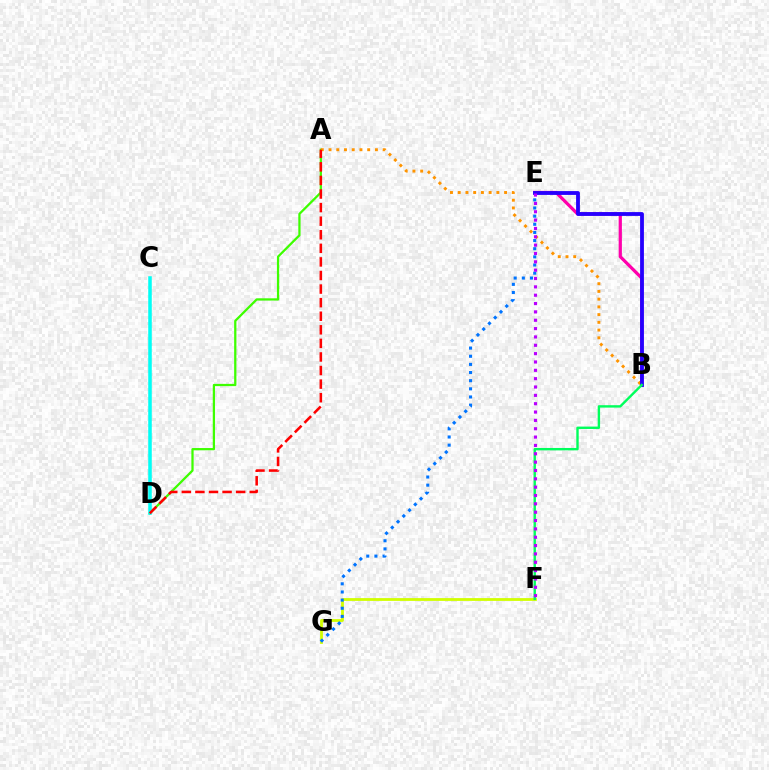{('F', 'G'): [{'color': '#d1ff00', 'line_style': 'solid', 'thickness': 2.01}], ('B', 'E'): [{'color': '#ff00ac', 'line_style': 'solid', 'thickness': 2.32}, {'color': '#2500ff', 'line_style': 'solid', 'thickness': 2.75}], ('A', 'D'): [{'color': '#3dff00', 'line_style': 'solid', 'thickness': 1.62}, {'color': '#ff0000', 'line_style': 'dashed', 'thickness': 1.84}], ('A', 'B'): [{'color': '#ff9400', 'line_style': 'dotted', 'thickness': 2.1}], ('E', 'G'): [{'color': '#0074ff', 'line_style': 'dotted', 'thickness': 2.21}], ('C', 'D'): [{'color': '#00fff6', 'line_style': 'solid', 'thickness': 2.54}], ('B', 'F'): [{'color': '#00ff5c', 'line_style': 'solid', 'thickness': 1.73}], ('E', 'F'): [{'color': '#b900ff', 'line_style': 'dotted', 'thickness': 2.27}]}